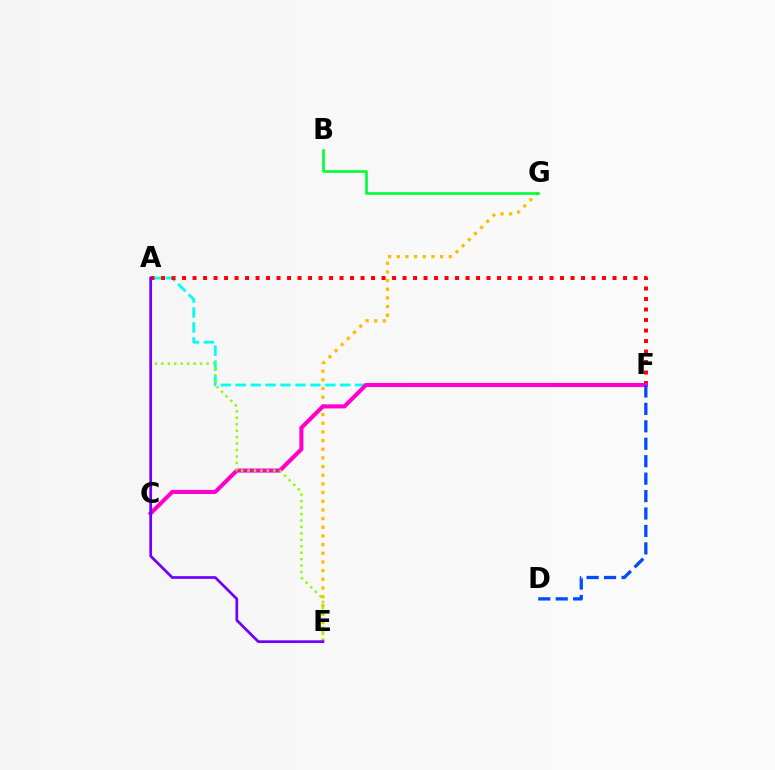{('E', 'G'): [{'color': '#ffbd00', 'line_style': 'dotted', 'thickness': 2.36}], ('A', 'F'): [{'color': '#00fff6', 'line_style': 'dashed', 'thickness': 2.03}, {'color': '#ff0000', 'line_style': 'dotted', 'thickness': 2.85}], ('C', 'F'): [{'color': '#ff00cf', 'line_style': 'solid', 'thickness': 2.95}], ('B', 'G'): [{'color': '#00ff39', 'line_style': 'solid', 'thickness': 1.91}], ('D', 'F'): [{'color': '#004bff', 'line_style': 'dashed', 'thickness': 2.37}], ('A', 'E'): [{'color': '#84ff00', 'line_style': 'dotted', 'thickness': 1.75}, {'color': '#7200ff', 'line_style': 'solid', 'thickness': 1.97}]}